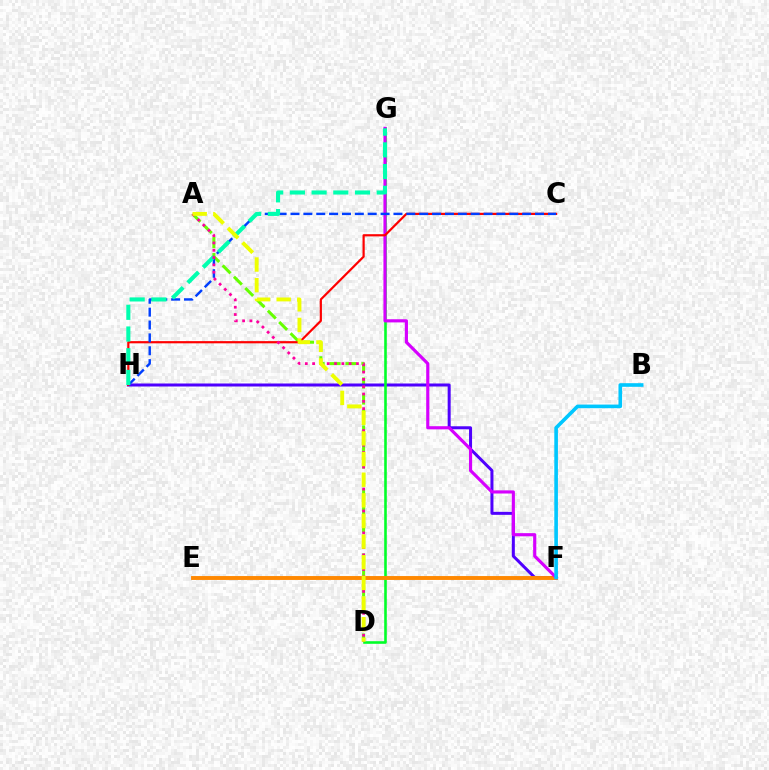{('A', 'D'): [{'color': '#66ff00', 'line_style': 'dashed', 'thickness': 2.17}, {'color': '#ff00a0', 'line_style': 'dotted', 'thickness': 1.99}, {'color': '#eeff00', 'line_style': 'dashed', 'thickness': 2.8}], ('F', 'H'): [{'color': '#4f00ff', 'line_style': 'solid', 'thickness': 2.17}], ('D', 'G'): [{'color': '#00ff27', 'line_style': 'solid', 'thickness': 1.86}], ('E', 'F'): [{'color': '#ff8800', 'line_style': 'solid', 'thickness': 2.81}], ('F', 'G'): [{'color': '#d600ff', 'line_style': 'solid', 'thickness': 2.27}], ('C', 'H'): [{'color': '#ff0000', 'line_style': 'solid', 'thickness': 1.58}, {'color': '#003fff', 'line_style': 'dashed', 'thickness': 1.75}], ('G', 'H'): [{'color': '#00ffaf', 'line_style': 'dashed', 'thickness': 2.95}], ('B', 'F'): [{'color': '#00c7ff', 'line_style': 'solid', 'thickness': 2.61}]}